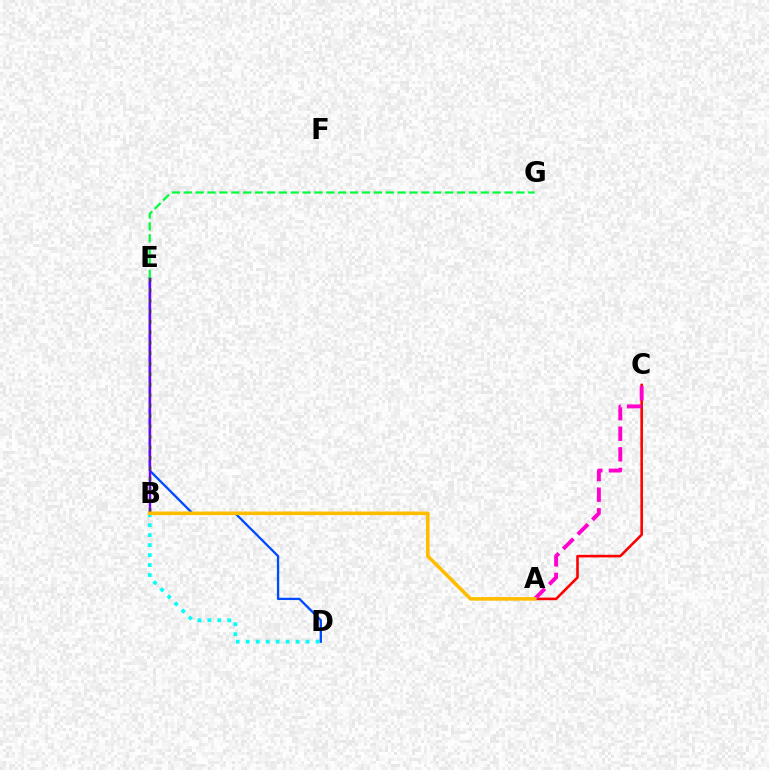{('B', 'D'): [{'color': '#00fff6', 'line_style': 'dotted', 'thickness': 2.71}], ('D', 'E'): [{'color': '#004bff', 'line_style': 'solid', 'thickness': 1.66}], ('B', 'E'): [{'color': '#84ff00', 'line_style': 'dotted', 'thickness': 2.84}, {'color': '#7200ff', 'line_style': 'solid', 'thickness': 1.72}], ('A', 'C'): [{'color': '#ff0000', 'line_style': 'solid', 'thickness': 1.87}, {'color': '#ff00cf', 'line_style': 'dashed', 'thickness': 2.8}], ('A', 'B'): [{'color': '#ffbd00', 'line_style': 'solid', 'thickness': 2.6}], ('E', 'G'): [{'color': '#00ff39', 'line_style': 'dashed', 'thickness': 1.61}]}